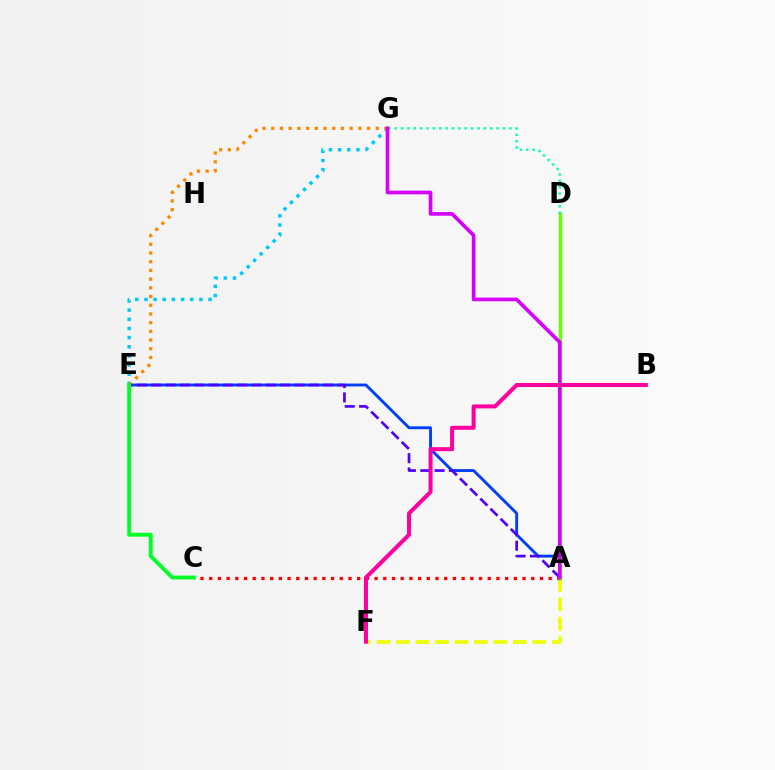{('A', 'E'): [{'color': '#003fff', 'line_style': 'solid', 'thickness': 2.08}, {'color': '#4f00ff', 'line_style': 'dashed', 'thickness': 1.95}], ('A', 'F'): [{'color': '#eeff00', 'line_style': 'dashed', 'thickness': 2.65}], ('E', 'G'): [{'color': '#00c7ff', 'line_style': 'dotted', 'thickness': 2.49}, {'color': '#ff8800', 'line_style': 'dotted', 'thickness': 2.37}], ('A', 'C'): [{'color': '#ff0000', 'line_style': 'dotted', 'thickness': 2.36}], ('A', 'D'): [{'color': '#66ff00', 'line_style': 'solid', 'thickness': 2.52}], ('D', 'G'): [{'color': '#00ffaf', 'line_style': 'dotted', 'thickness': 1.73}], ('C', 'E'): [{'color': '#00ff27', 'line_style': 'solid', 'thickness': 2.81}], ('A', 'G'): [{'color': '#d600ff', 'line_style': 'solid', 'thickness': 2.63}], ('B', 'F'): [{'color': '#ff00a0', 'line_style': 'solid', 'thickness': 2.89}]}